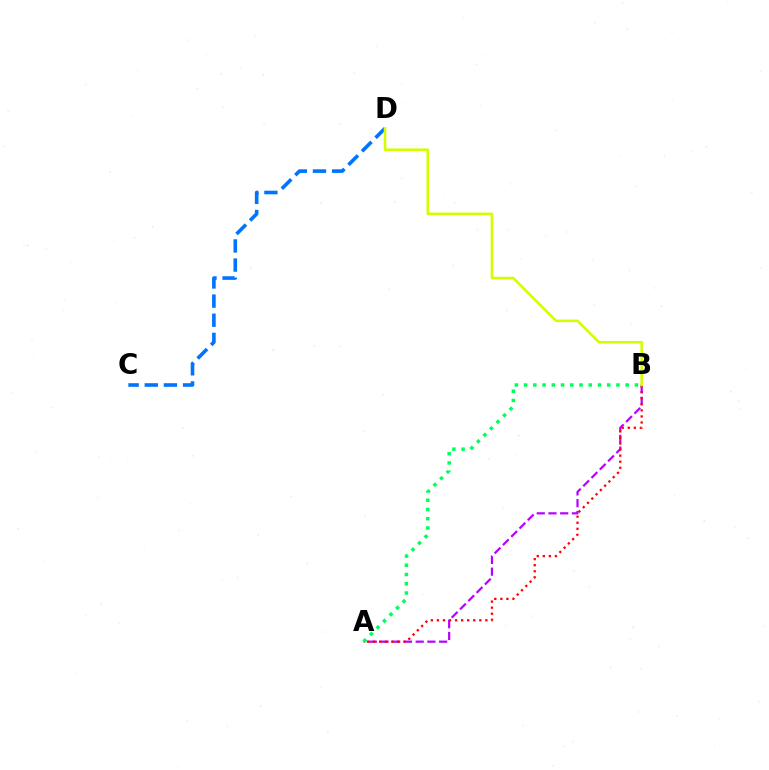{('C', 'D'): [{'color': '#0074ff', 'line_style': 'dashed', 'thickness': 2.6}], ('A', 'B'): [{'color': '#b900ff', 'line_style': 'dashed', 'thickness': 1.59}, {'color': '#00ff5c', 'line_style': 'dotted', 'thickness': 2.51}, {'color': '#ff0000', 'line_style': 'dotted', 'thickness': 1.65}], ('B', 'D'): [{'color': '#d1ff00', 'line_style': 'solid', 'thickness': 1.86}]}